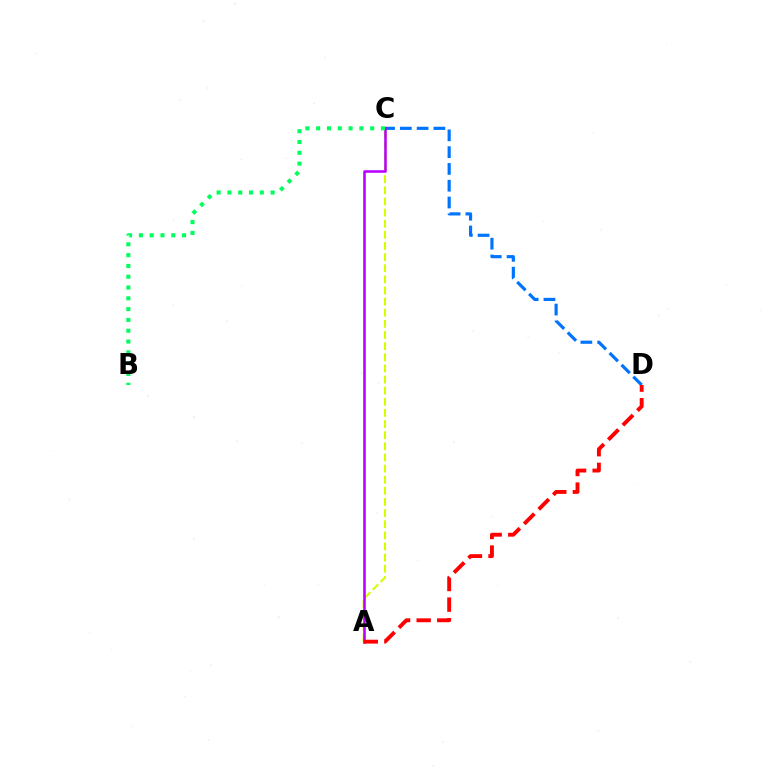{('C', 'D'): [{'color': '#0074ff', 'line_style': 'dashed', 'thickness': 2.28}], ('A', 'C'): [{'color': '#d1ff00', 'line_style': 'dashed', 'thickness': 1.51}, {'color': '#b900ff', 'line_style': 'solid', 'thickness': 1.85}], ('A', 'D'): [{'color': '#ff0000', 'line_style': 'dashed', 'thickness': 2.8}], ('B', 'C'): [{'color': '#00ff5c', 'line_style': 'dotted', 'thickness': 2.93}]}